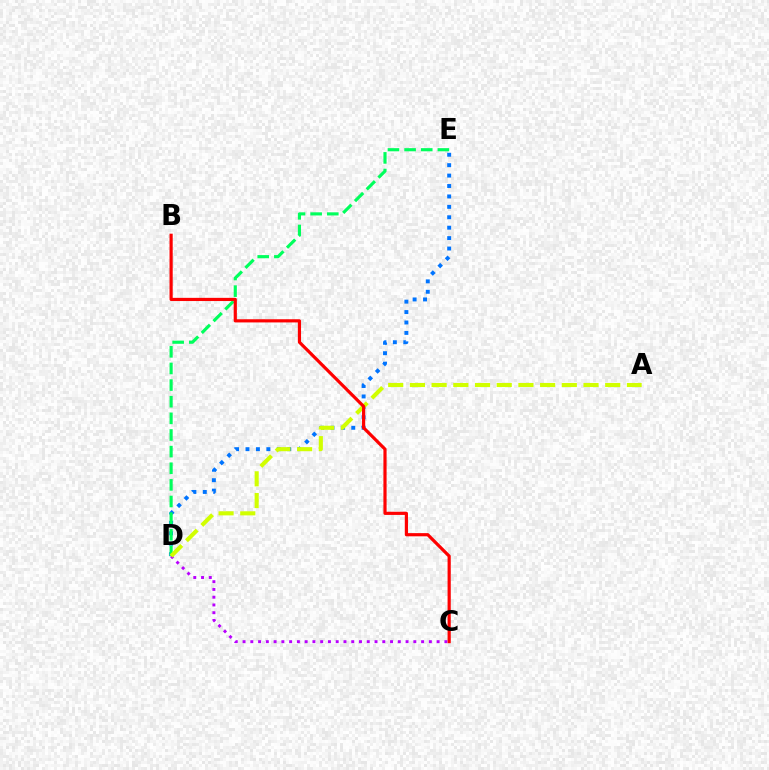{('D', 'E'): [{'color': '#0074ff', 'line_style': 'dotted', 'thickness': 2.83}, {'color': '#00ff5c', 'line_style': 'dashed', 'thickness': 2.26}], ('C', 'D'): [{'color': '#b900ff', 'line_style': 'dotted', 'thickness': 2.11}], ('A', 'D'): [{'color': '#d1ff00', 'line_style': 'dashed', 'thickness': 2.95}], ('B', 'C'): [{'color': '#ff0000', 'line_style': 'solid', 'thickness': 2.29}]}